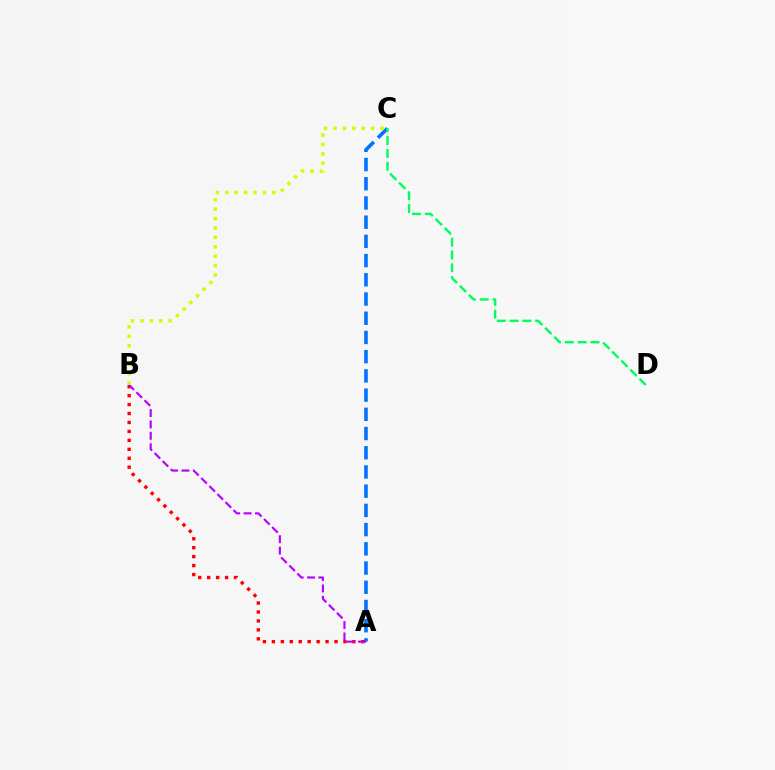{('A', 'C'): [{'color': '#0074ff', 'line_style': 'dashed', 'thickness': 2.61}], ('A', 'B'): [{'color': '#ff0000', 'line_style': 'dotted', 'thickness': 2.43}, {'color': '#b900ff', 'line_style': 'dashed', 'thickness': 1.55}], ('C', 'D'): [{'color': '#00ff5c', 'line_style': 'dashed', 'thickness': 1.74}], ('B', 'C'): [{'color': '#d1ff00', 'line_style': 'dotted', 'thickness': 2.55}]}